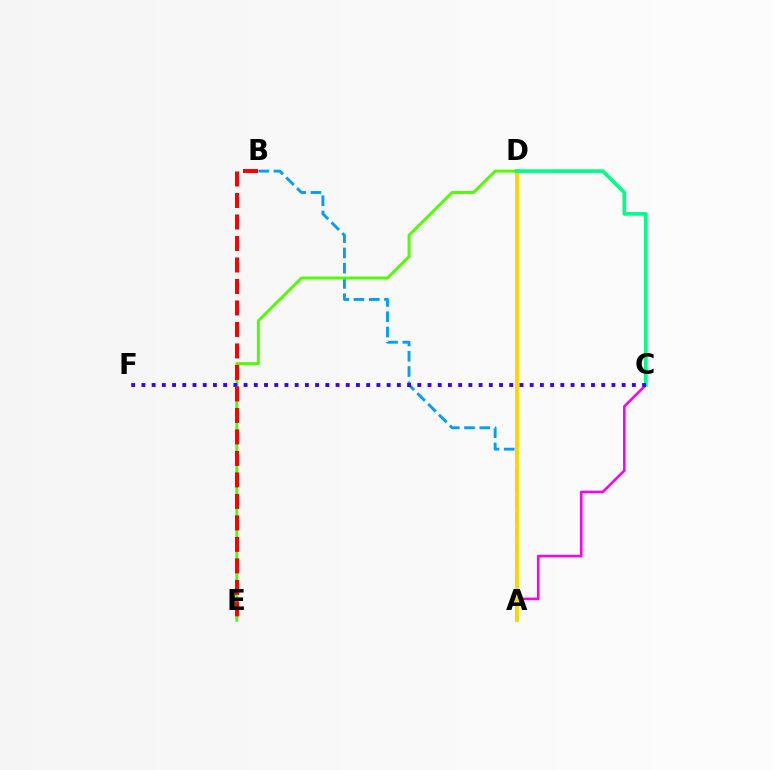{('A', 'C'): [{'color': '#ff00ed', 'line_style': 'solid', 'thickness': 1.85}], ('A', 'B'): [{'color': '#009eff', 'line_style': 'dashed', 'thickness': 2.07}], ('A', 'D'): [{'color': '#ffd500', 'line_style': 'solid', 'thickness': 2.82}], ('D', 'E'): [{'color': '#4fff00', 'line_style': 'solid', 'thickness': 2.14}], ('C', 'D'): [{'color': '#00ff86', 'line_style': 'solid', 'thickness': 2.66}], ('C', 'F'): [{'color': '#3700ff', 'line_style': 'dotted', 'thickness': 2.78}], ('B', 'E'): [{'color': '#ff0000', 'line_style': 'dashed', 'thickness': 2.92}]}